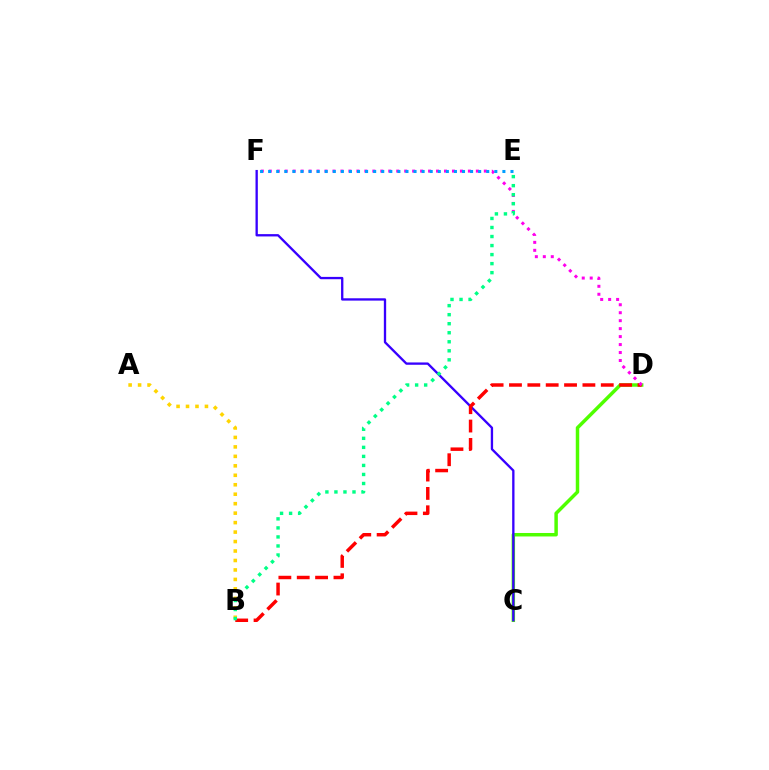{('A', 'B'): [{'color': '#ffd500', 'line_style': 'dotted', 'thickness': 2.57}], ('C', 'D'): [{'color': '#4fff00', 'line_style': 'solid', 'thickness': 2.5}], ('C', 'F'): [{'color': '#3700ff', 'line_style': 'solid', 'thickness': 1.67}], ('B', 'D'): [{'color': '#ff0000', 'line_style': 'dashed', 'thickness': 2.49}], ('D', 'F'): [{'color': '#ff00ed', 'line_style': 'dotted', 'thickness': 2.16}], ('E', 'F'): [{'color': '#009eff', 'line_style': 'dotted', 'thickness': 2.19}], ('B', 'E'): [{'color': '#00ff86', 'line_style': 'dotted', 'thickness': 2.45}]}